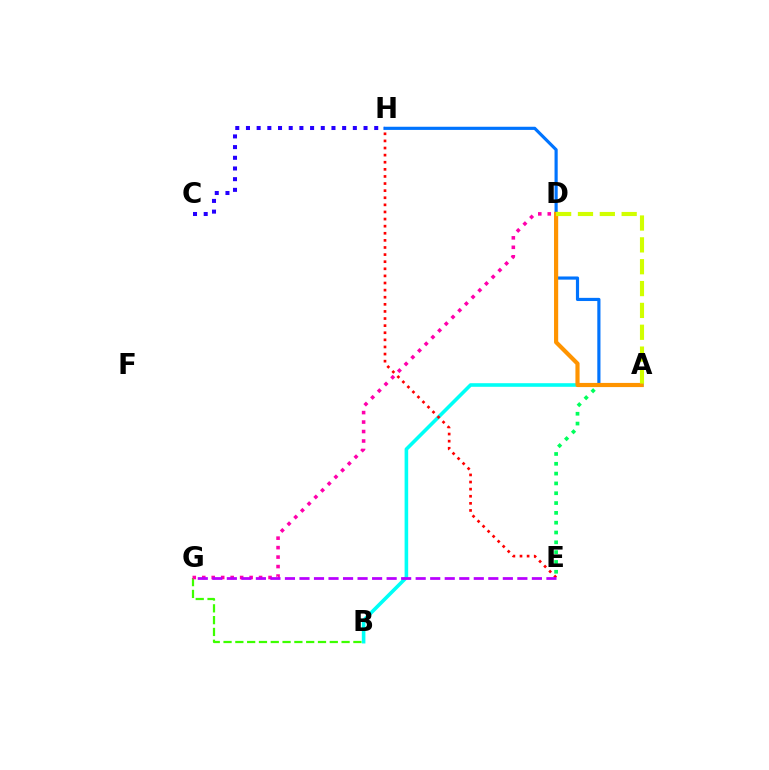{('A', 'E'): [{'color': '#00ff5c', 'line_style': 'dotted', 'thickness': 2.67}], ('A', 'H'): [{'color': '#0074ff', 'line_style': 'solid', 'thickness': 2.28}], ('A', 'B'): [{'color': '#00fff6', 'line_style': 'solid', 'thickness': 2.59}], ('B', 'G'): [{'color': '#3dff00', 'line_style': 'dashed', 'thickness': 1.6}], ('C', 'H'): [{'color': '#2500ff', 'line_style': 'dotted', 'thickness': 2.9}], ('E', 'H'): [{'color': '#ff0000', 'line_style': 'dotted', 'thickness': 1.93}], ('D', 'G'): [{'color': '#ff00ac', 'line_style': 'dotted', 'thickness': 2.57}], ('A', 'D'): [{'color': '#ff9400', 'line_style': 'solid', 'thickness': 2.99}, {'color': '#d1ff00', 'line_style': 'dashed', 'thickness': 2.97}], ('E', 'G'): [{'color': '#b900ff', 'line_style': 'dashed', 'thickness': 1.97}]}